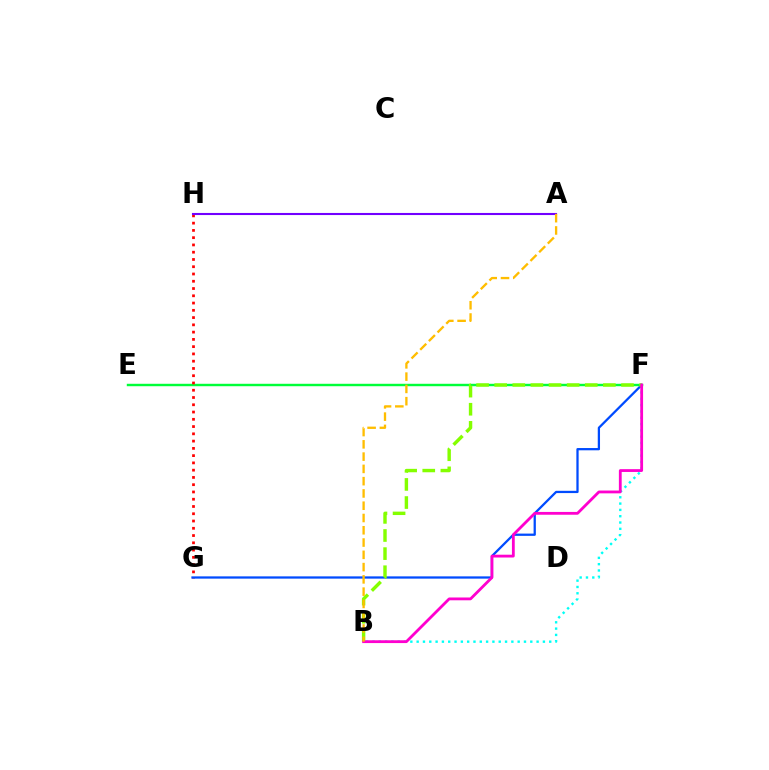{('B', 'F'): [{'color': '#00fff6', 'line_style': 'dotted', 'thickness': 1.72}, {'color': '#84ff00', 'line_style': 'dashed', 'thickness': 2.46}, {'color': '#ff00cf', 'line_style': 'solid', 'thickness': 2.02}], ('E', 'F'): [{'color': '#00ff39', 'line_style': 'solid', 'thickness': 1.75}], ('G', 'H'): [{'color': '#ff0000', 'line_style': 'dotted', 'thickness': 1.97}], ('F', 'G'): [{'color': '#004bff', 'line_style': 'solid', 'thickness': 1.63}], ('A', 'H'): [{'color': '#7200ff', 'line_style': 'solid', 'thickness': 1.51}], ('A', 'B'): [{'color': '#ffbd00', 'line_style': 'dashed', 'thickness': 1.67}]}